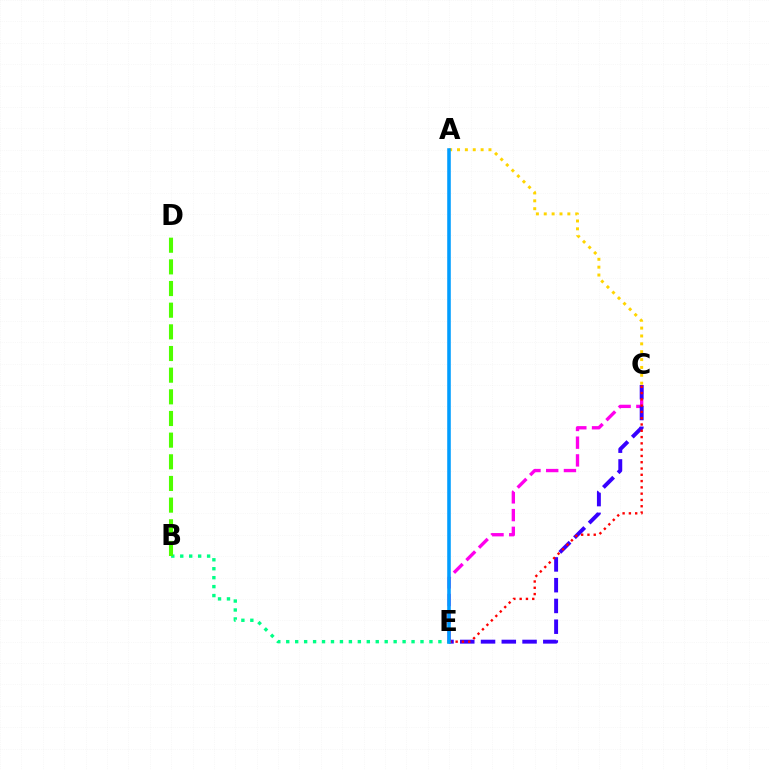{('B', 'E'): [{'color': '#00ff86', 'line_style': 'dotted', 'thickness': 2.43}], ('C', 'E'): [{'color': '#ff00ed', 'line_style': 'dashed', 'thickness': 2.41}, {'color': '#3700ff', 'line_style': 'dashed', 'thickness': 2.82}, {'color': '#ff0000', 'line_style': 'dotted', 'thickness': 1.71}], ('A', 'C'): [{'color': '#ffd500', 'line_style': 'dotted', 'thickness': 2.14}], ('A', 'E'): [{'color': '#009eff', 'line_style': 'solid', 'thickness': 2.57}], ('B', 'D'): [{'color': '#4fff00', 'line_style': 'dashed', 'thickness': 2.94}]}